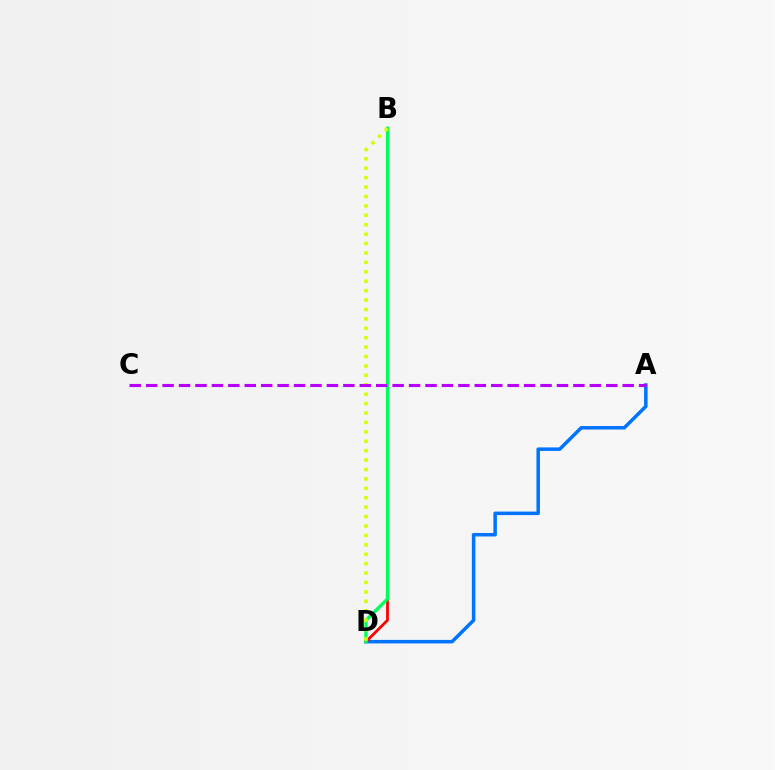{('A', 'D'): [{'color': '#0074ff', 'line_style': 'solid', 'thickness': 2.52}], ('B', 'D'): [{'color': '#ff0000', 'line_style': 'solid', 'thickness': 2.0}, {'color': '#00ff5c', 'line_style': 'solid', 'thickness': 2.41}, {'color': '#d1ff00', 'line_style': 'dotted', 'thickness': 2.56}], ('A', 'C'): [{'color': '#b900ff', 'line_style': 'dashed', 'thickness': 2.23}]}